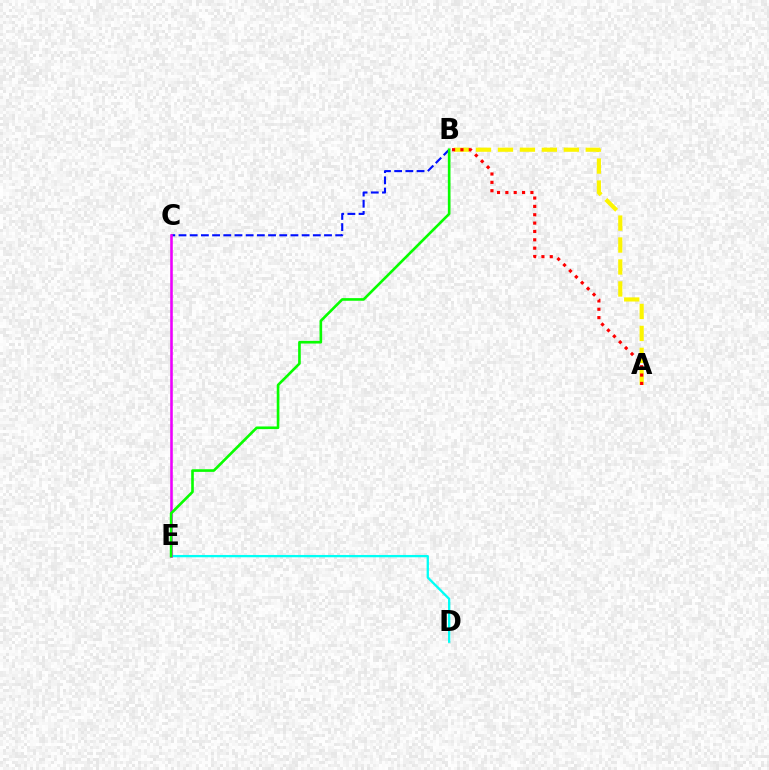{('A', 'B'): [{'color': '#fcf500', 'line_style': 'dashed', 'thickness': 2.98}, {'color': '#ff0000', 'line_style': 'dotted', 'thickness': 2.27}], ('B', 'C'): [{'color': '#0010ff', 'line_style': 'dashed', 'thickness': 1.52}], ('D', 'E'): [{'color': '#00fff6', 'line_style': 'solid', 'thickness': 1.66}], ('C', 'E'): [{'color': '#ee00ff', 'line_style': 'solid', 'thickness': 1.86}], ('B', 'E'): [{'color': '#08ff00', 'line_style': 'solid', 'thickness': 1.89}]}